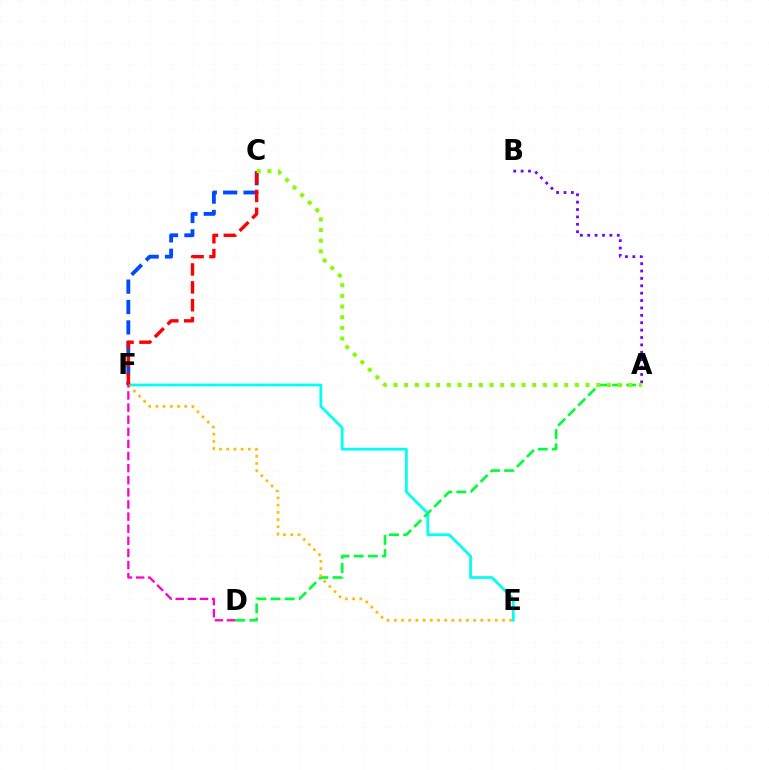{('E', 'F'): [{'color': '#00fff6', 'line_style': 'solid', 'thickness': 1.99}, {'color': '#ffbd00', 'line_style': 'dotted', 'thickness': 1.96}], ('A', 'D'): [{'color': '#00ff39', 'line_style': 'dashed', 'thickness': 1.93}], ('C', 'F'): [{'color': '#004bff', 'line_style': 'dashed', 'thickness': 2.77}, {'color': '#ff0000', 'line_style': 'dashed', 'thickness': 2.43}], ('A', 'B'): [{'color': '#7200ff', 'line_style': 'dotted', 'thickness': 2.01}], ('D', 'F'): [{'color': '#ff00cf', 'line_style': 'dashed', 'thickness': 1.65}], ('A', 'C'): [{'color': '#84ff00', 'line_style': 'dotted', 'thickness': 2.9}]}